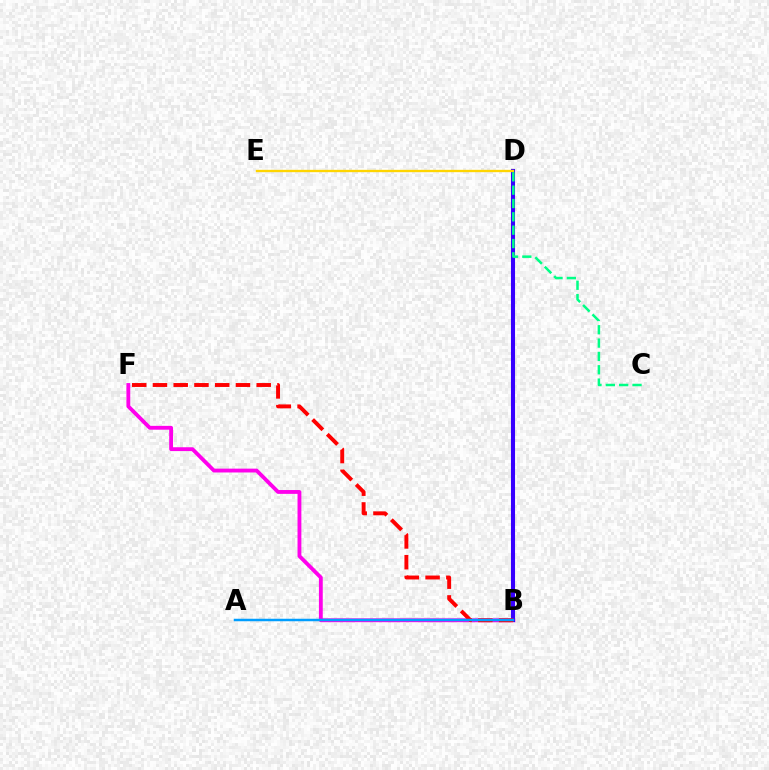{('B', 'D'): [{'color': '#4fff00', 'line_style': 'solid', 'thickness': 1.89}, {'color': '#3700ff', 'line_style': 'solid', 'thickness': 2.93}], ('B', 'F'): [{'color': '#ff00ed', 'line_style': 'solid', 'thickness': 2.76}, {'color': '#ff0000', 'line_style': 'dashed', 'thickness': 2.82}], ('D', 'E'): [{'color': '#ffd500', 'line_style': 'solid', 'thickness': 1.69}], ('C', 'D'): [{'color': '#00ff86', 'line_style': 'dashed', 'thickness': 1.81}], ('A', 'B'): [{'color': '#009eff', 'line_style': 'solid', 'thickness': 1.8}]}